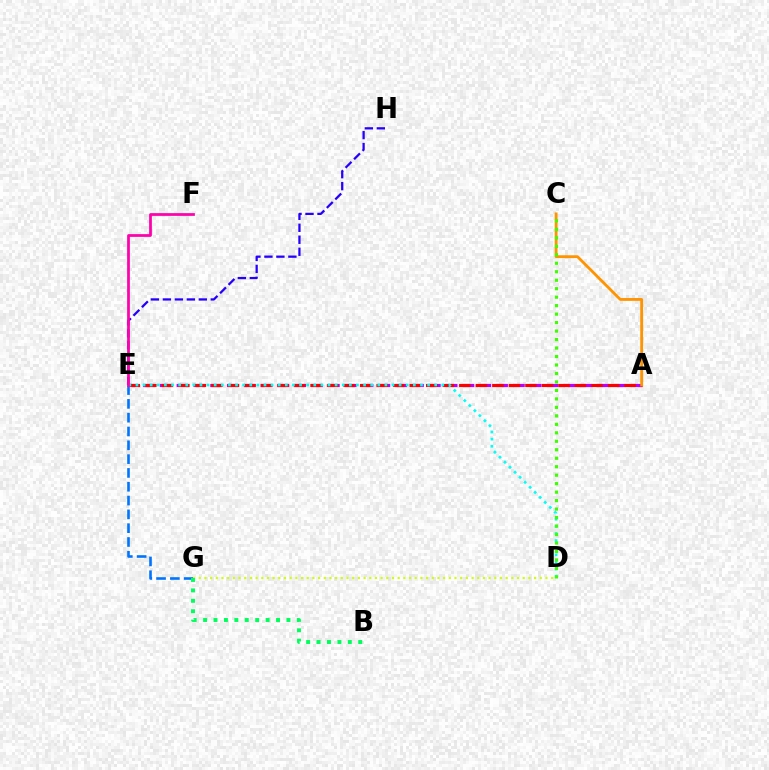{('A', 'E'): [{'color': '#b900ff', 'line_style': 'dashed', 'thickness': 2.29}, {'color': '#ff0000', 'line_style': 'dashed', 'thickness': 2.25}], ('E', 'H'): [{'color': '#2500ff', 'line_style': 'dashed', 'thickness': 1.63}], ('E', 'G'): [{'color': '#0074ff', 'line_style': 'dashed', 'thickness': 1.88}], ('D', 'G'): [{'color': '#d1ff00', 'line_style': 'dotted', 'thickness': 1.54}], ('D', 'E'): [{'color': '#00fff6', 'line_style': 'dotted', 'thickness': 1.93}], ('A', 'C'): [{'color': '#ff9400', 'line_style': 'solid', 'thickness': 2.03}], ('C', 'D'): [{'color': '#3dff00', 'line_style': 'dotted', 'thickness': 2.3}], ('B', 'G'): [{'color': '#00ff5c', 'line_style': 'dotted', 'thickness': 2.83}], ('E', 'F'): [{'color': '#ff00ac', 'line_style': 'solid', 'thickness': 1.98}]}